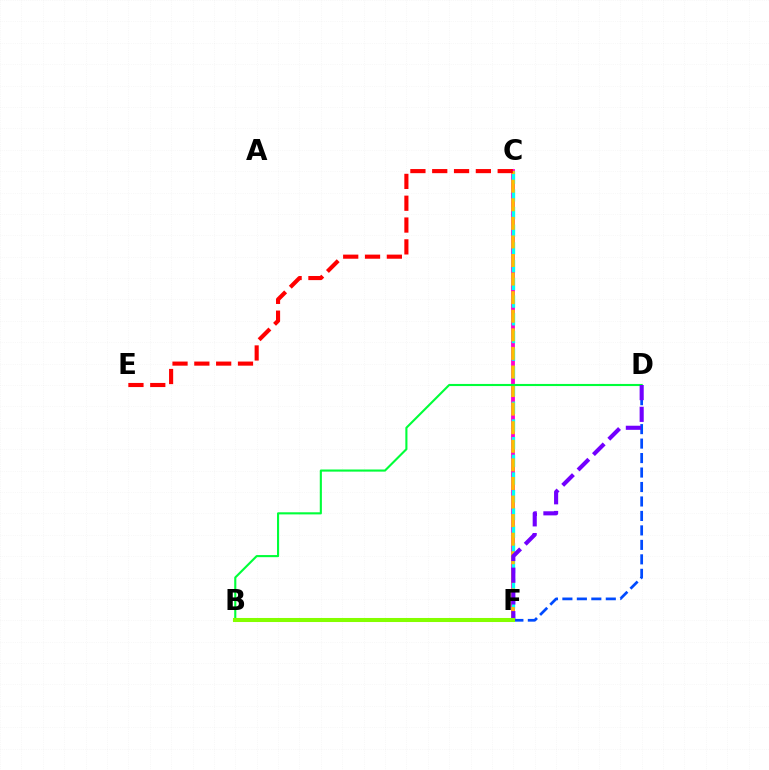{('C', 'F'): [{'color': '#ff00cf', 'line_style': 'solid', 'thickness': 2.76}, {'color': '#00fff6', 'line_style': 'dashed', 'thickness': 2.4}, {'color': '#ffbd00', 'line_style': 'dashed', 'thickness': 2.52}], ('B', 'D'): [{'color': '#00ff39', 'line_style': 'solid', 'thickness': 1.52}], ('D', 'F'): [{'color': '#004bff', 'line_style': 'dashed', 'thickness': 1.97}, {'color': '#7200ff', 'line_style': 'dashed', 'thickness': 2.95}], ('B', 'F'): [{'color': '#84ff00', 'line_style': 'solid', 'thickness': 2.92}], ('C', 'E'): [{'color': '#ff0000', 'line_style': 'dashed', 'thickness': 2.96}]}